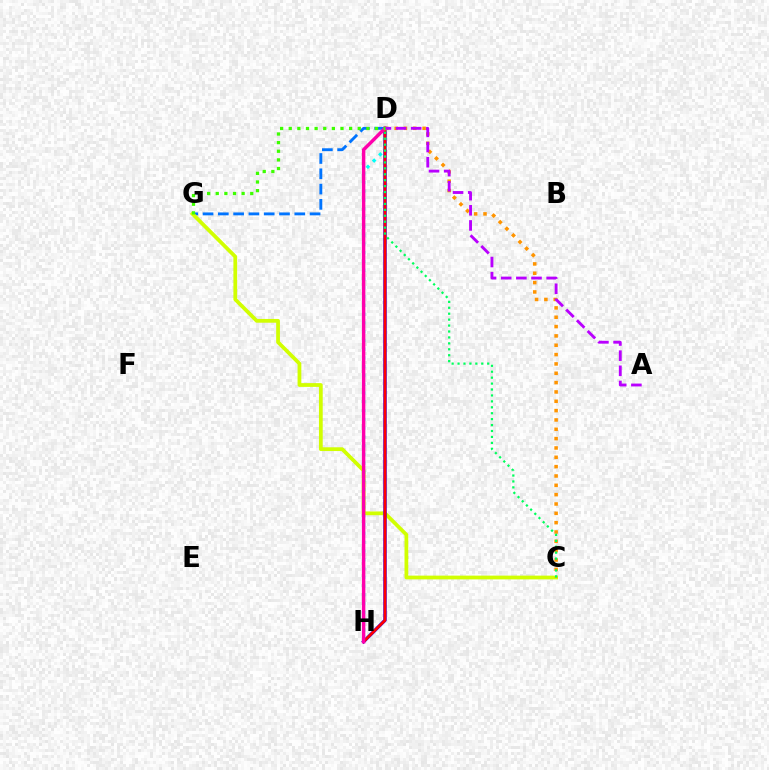{('D', 'G'): [{'color': '#0074ff', 'line_style': 'dashed', 'thickness': 2.08}, {'color': '#3dff00', 'line_style': 'dotted', 'thickness': 2.34}], ('C', 'G'): [{'color': '#d1ff00', 'line_style': 'solid', 'thickness': 2.71}], ('D', 'H'): [{'color': '#2500ff', 'line_style': 'solid', 'thickness': 2.44}, {'color': '#00fff6', 'line_style': 'dotted', 'thickness': 2.38}, {'color': '#ff0000', 'line_style': 'solid', 'thickness': 1.96}, {'color': '#ff00ac', 'line_style': 'solid', 'thickness': 2.48}], ('C', 'D'): [{'color': '#ff9400', 'line_style': 'dotted', 'thickness': 2.54}, {'color': '#00ff5c', 'line_style': 'dotted', 'thickness': 1.61}], ('A', 'D'): [{'color': '#b900ff', 'line_style': 'dashed', 'thickness': 2.06}]}